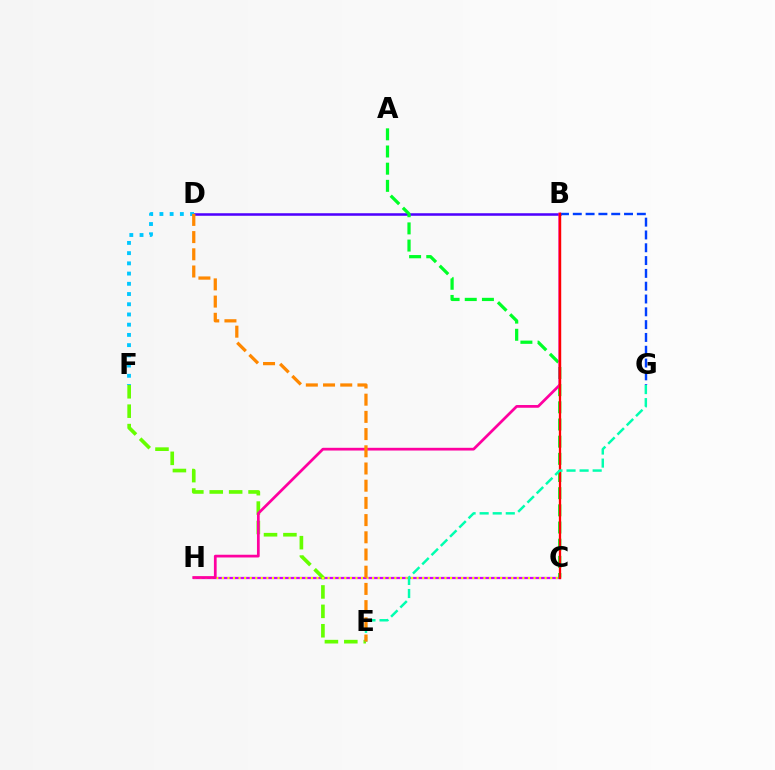{('B', 'D'): [{'color': '#4f00ff', 'line_style': 'solid', 'thickness': 1.82}], ('C', 'H'): [{'color': '#d600ff', 'line_style': 'solid', 'thickness': 1.61}, {'color': '#eeff00', 'line_style': 'dotted', 'thickness': 1.51}], ('A', 'C'): [{'color': '#00ff27', 'line_style': 'dashed', 'thickness': 2.33}], ('B', 'G'): [{'color': '#003fff', 'line_style': 'dashed', 'thickness': 1.74}], ('E', 'F'): [{'color': '#66ff00', 'line_style': 'dashed', 'thickness': 2.64}], ('B', 'H'): [{'color': '#ff00a0', 'line_style': 'solid', 'thickness': 1.97}], ('D', 'F'): [{'color': '#00c7ff', 'line_style': 'dotted', 'thickness': 2.78}], ('B', 'C'): [{'color': '#ff0000', 'line_style': 'solid', 'thickness': 1.66}], ('E', 'G'): [{'color': '#00ffaf', 'line_style': 'dashed', 'thickness': 1.77}], ('D', 'E'): [{'color': '#ff8800', 'line_style': 'dashed', 'thickness': 2.34}]}